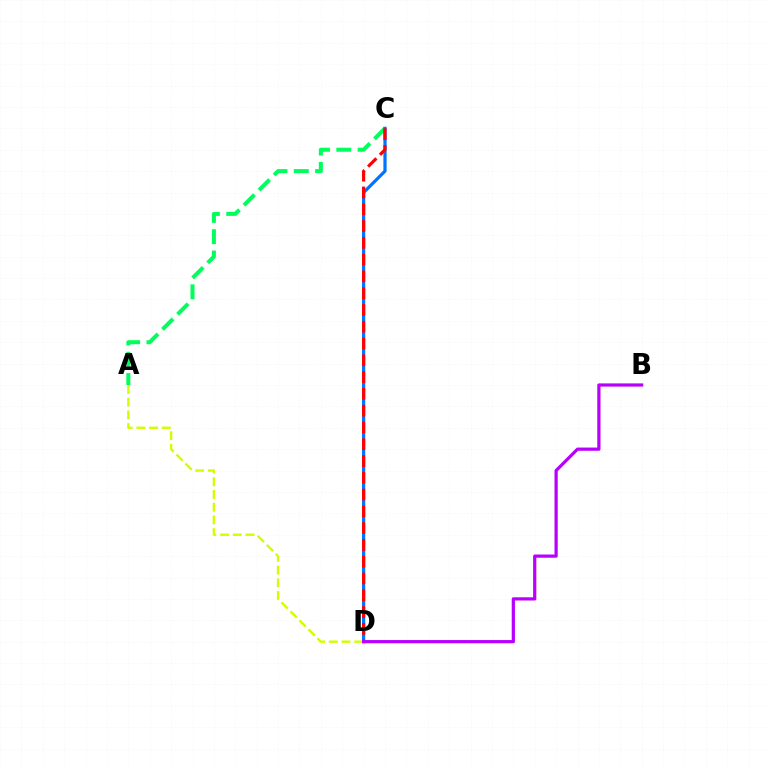{('A', 'C'): [{'color': '#00ff5c', 'line_style': 'dashed', 'thickness': 2.9}], ('A', 'D'): [{'color': '#d1ff00', 'line_style': 'dashed', 'thickness': 1.73}], ('C', 'D'): [{'color': '#0074ff', 'line_style': 'solid', 'thickness': 2.32}, {'color': '#ff0000', 'line_style': 'dashed', 'thickness': 2.28}], ('B', 'D'): [{'color': '#b900ff', 'line_style': 'solid', 'thickness': 2.32}]}